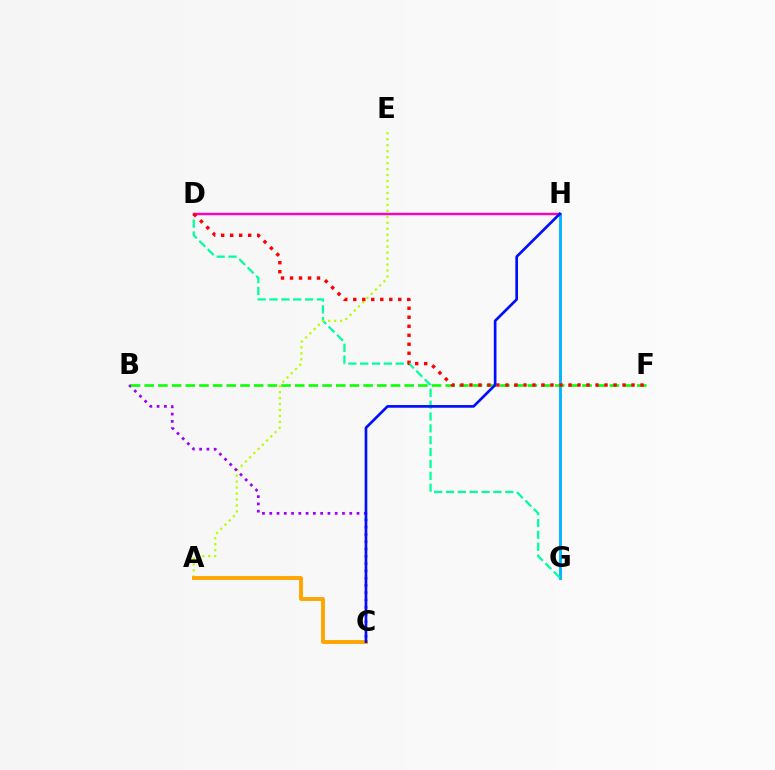{('G', 'H'): [{'color': '#00b5ff', 'line_style': 'solid', 'thickness': 2.08}], ('D', 'G'): [{'color': '#00ff9d', 'line_style': 'dashed', 'thickness': 1.61}], ('A', 'E'): [{'color': '#b3ff00', 'line_style': 'dotted', 'thickness': 1.62}], ('B', 'C'): [{'color': '#9b00ff', 'line_style': 'dotted', 'thickness': 1.98}], ('D', 'H'): [{'color': '#ff00bd', 'line_style': 'solid', 'thickness': 1.75}], ('A', 'C'): [{'color': '#ffa500', 'line_style': 'solid', 'thickness': 2.8}], ('B', 'F'): [{'color': '#08ff00', 'line_style': 'dashed', 'thickness': 1.86}], ('D', 'F'): [{'color': '#ff0000', 'line_style': 'dotted', 'thickness': 2.45}], ('C', 'H'): [{'color': '#0010ff', 'line_style': 'solid', 'thickness': 1.93}]}